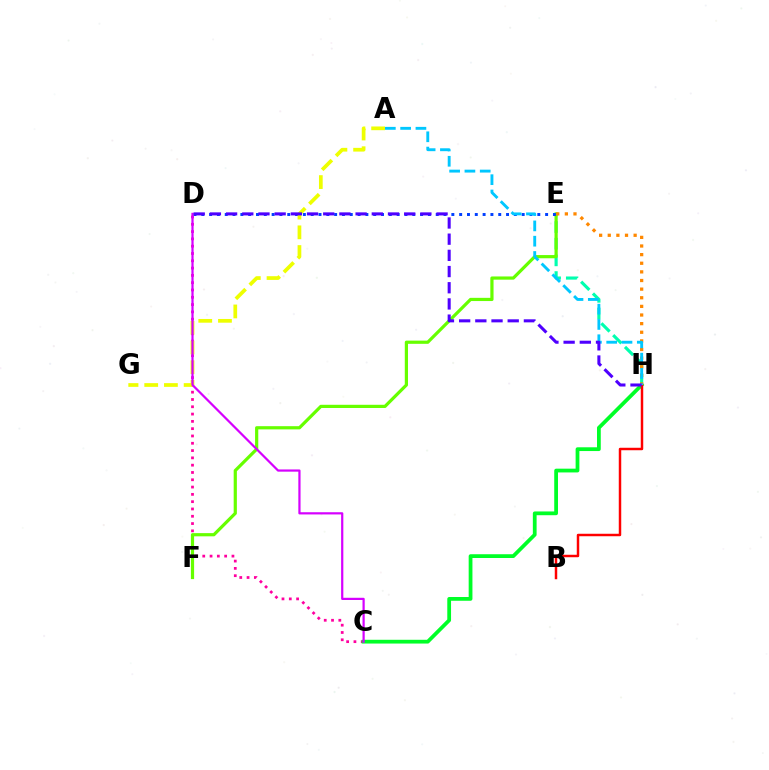{('E', 'H'): [{'color': '#00ffaf', 'line_style': 'dashed', 'thickness': 2.27}, {'color': '#ff8800', 'line_style': 'dotted', 'thickness': 2.34}], ('C', 'D'): [{'color': '#ff00a0', 'line_style': 'dotted', 'thickness': 1.98}, {'color': '#d600ff', 'line_style': 'solid', 'thickness': 1.59}], ('E', 'F'): [{'color': '#66ff00', 'line_style': 'solid', 'thickness': 2.31}], ('C', 'H'): [{'color': '#00ff27', 'line_style': 'solid', 'thickness': 2.71}], ('D', 'E'): [{'color': '#003fff', 'line_style': 'dotted', 'thickness': 2.12}], ('A', 'G'): [{'color': '#eeff00', 'line_style': 'dashed', 'thickness': 2.68}], ('B', 'H'): [{'color': '#ff0000', 'line_style': 'solid', 'thickness': 1.78}], ('A', 'H'): [{'color': '#00c7ff', 'line_style': 'dashed', 'thickness': 2.08}], ('D', 'H'): [{'color': '#4f00ff', 'line_style': 'dashed', 'thickness': 2.2}]}